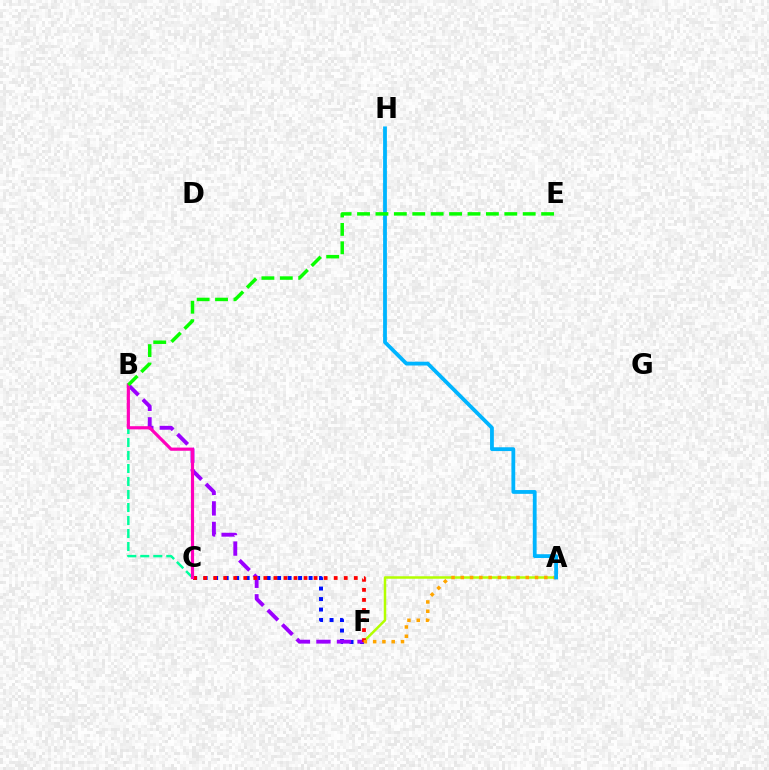{('A', 'F'): [{'color': '#b3ff00', 'line_style': 'solid', 'thickness': 1.8}, {'color': '#ffa500', 'line_style': 'dotted', 'thickness': 2.52}], ('C', 'F'): [{'color': '#0010ff', 'line_style': 'dotted', 'thickness': 2.85}, {'color': '#ff0000', 'line_style': 'dotted', 'thickness': 2.73}], ('B', 'F'): [{'color': '#9b00ff', 'line_style': 'dashed', 'thickness': 2.79}], ('B', 'C'): [{'color': '#00ff9d', 'line_style': 'dashed', 'thickness': 1.77}, {'color': '#ff00bd', 'line_style': 'solid', 'thickness': 2.28}], ('A', 'H'): [{'color': '#00b5ff', 'line_style': 'solid', 'thickness': 2.74}], ('B', 'E'): [{'color': '#08ff00', 'line_style': 'dashed', 'thickness': 2.5}]}